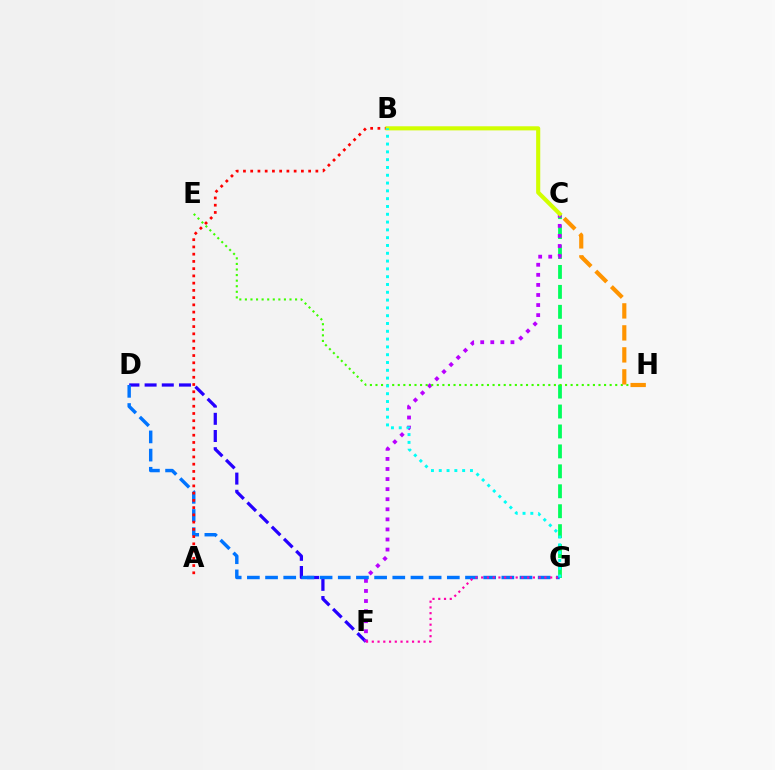{('C', 'G'): [{'color': '#00ff5c', 'line_style': 'dashed', 'thickness': 2.71}], ('D', 'F'): [{'color': '#2500ff', 'line_style': 'dashed', 'thickness': 2.33}], ('C', 'F'): [{'color': '#b900ff', 'line_style': 'dotted', 'thickness': 2.74}], ('D', 'G'): [{'color': '#0074ff', 'line_style': 'dashed', 'thickness': 2.47}], ('A', 'B'): [{'color': '#ff0000', 'line_style': 'dotted', 'thickness': 1.97}], ('E', 'H'): [{'color': '#3dff00', 'line_style': 'dotted', 'thickness': 1.51}], ('B', 'C'): [{'color': '#d1ff00', 'line_style': 'solid', 'thickness': 2.96}], ('F', 'G'): [{'color': '#ff00ac', 'line_style': 'dotted', 'thickness': 1.56}], ('B', 'G'): [{'color': '#00fff6', 'line_style': 'dotted', 'thickness': 2.12}], ('C', 'H'): [{'color': '#ff9400', 'line_style': 'dashed', 'thickness': 2.99}]}